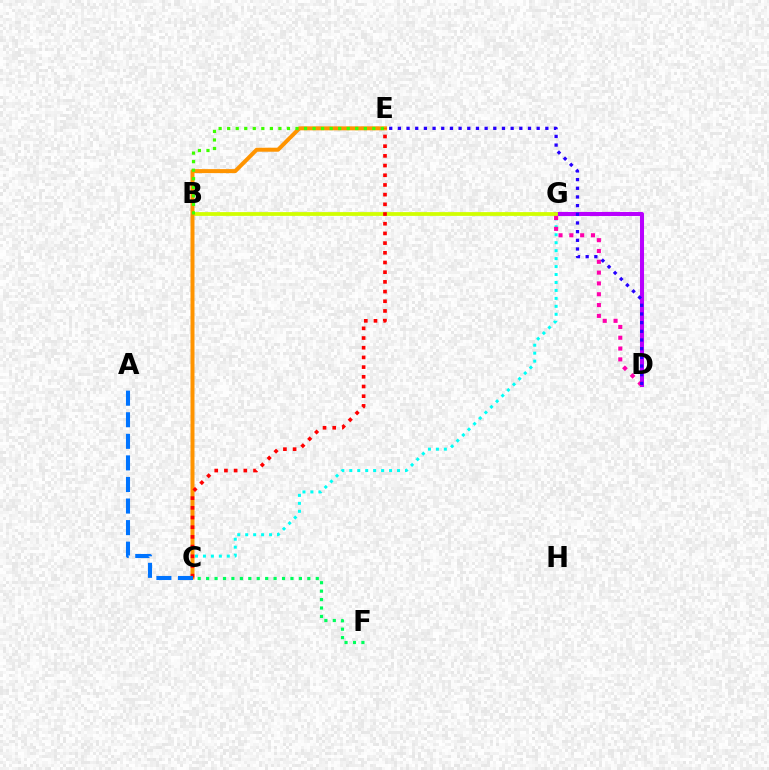{('D', 'G'): [{'color': '#b900ff', 'line_style': 'solid', 'thickness': 2.92}, {'color': '#ff00ac', 'line_style': 'dotted', 'thickness': 2.94}], ('C', 'G'): [{'color': '#00fff6', 'line_style': 'dotted', 'thickness': 2.16}], ('B', 'G'): [{'color': '#d1ff00', 'line_style': 'solid', 'thickness': 2.71}], ('C', 'E'): [{'color': '#ff9400', 'line_style': 'solid', 'thickness': 2.87}, {'color': '#ff0000', 'line_style': 'dotted', 'thickness': 2.63}], ('B', 'E'): [{'color': '#3dff00', 'line_style': 'dotted', 'thickness': 2.32}], ('C', 'F'): [{'color': '#00ff5c', 'line_style': 'dotted', 'thickness': 2.29}], ('A', 'C'): [{'color': '#0074ff', 'line_style': 'dashed', 'thickness': 2.93}], ('D', 'E'): [{'color': '#2500ff', 'line_style': 'dotted', 'thickness': 2.36}]}